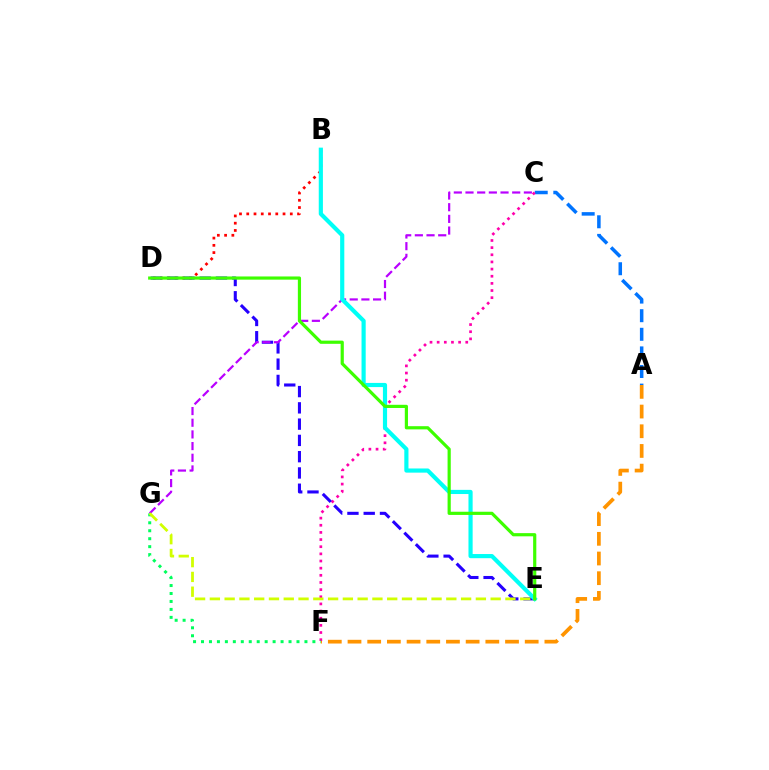{('A', 'C'): [{'color': '#0074ff', 'line_style': 'dashed', 'thickness': 2.53}], ('B', 'D'): [{'color': '#ff0000', 'line_style': 'dotted', 'thickness': 1.97}], ('A', 'F'): [{'color': '#ff9400', 'line_style': 'dashed', 'thickness': 2.67}], ('C', 'F'): [{'color': '#ff00ac', 'line_style': 'dotted', 'thickness': 1.94}], ('D', 'E'): [{'color': '#2500ff', 'line_style': 'dashed', 'thickness': 2.21}, {'color': '#3dff00', 'line_style': 'solid', 'thickness': 2.29}], ('F', 'G'): [{'color': '#00ff5c', 'line_style': 'dotted', 'thickness': 2.16}], ('C', 'G'): [{'color': '#b900ff', 'line_style': 'dashed', 'thickness': 1.59}], ('B', 'E'): [{'color': '#00fff6', 'line_style': 'solid', 'thickness': 3.0}], ('E', 'G'): [{'color': '#d1ff00', 'line_style': 'dashed', 'thickness': 2.01}]}